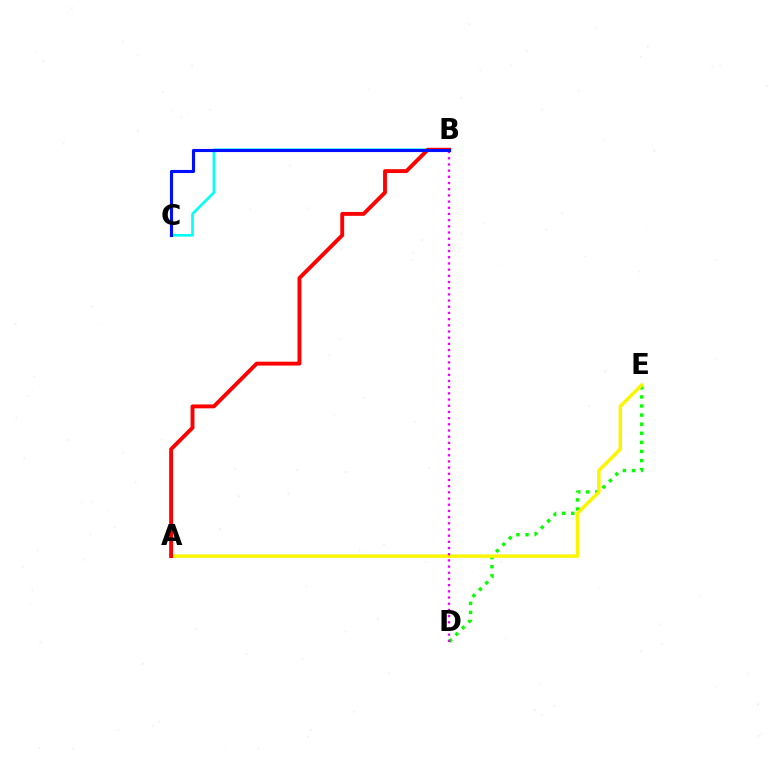{('D', 'E'): [{'color': '#08ff00', 'line_style': 'dotted', 'thickness': 2.47}], ('A', 'E'): [{'color': '#fcf500', 'line_style': 'solid', 'thickness': 2.49}], ('B', 'D'): [{'color': '#ee00ff', 'line_style': 'dotted', 'thickness': 1.68}], ('B', 'C'): [{'color': '#00fff6', 'line_style': 'solid', 'thickness': 1.9}, {'color': '#0010ff', 'line_style': 'solid', 'thickness': 2.24}], ('A', 'B'): [{'color': '#ff0000', 'line_style': 'solid', 'thickness': 2.79}]}